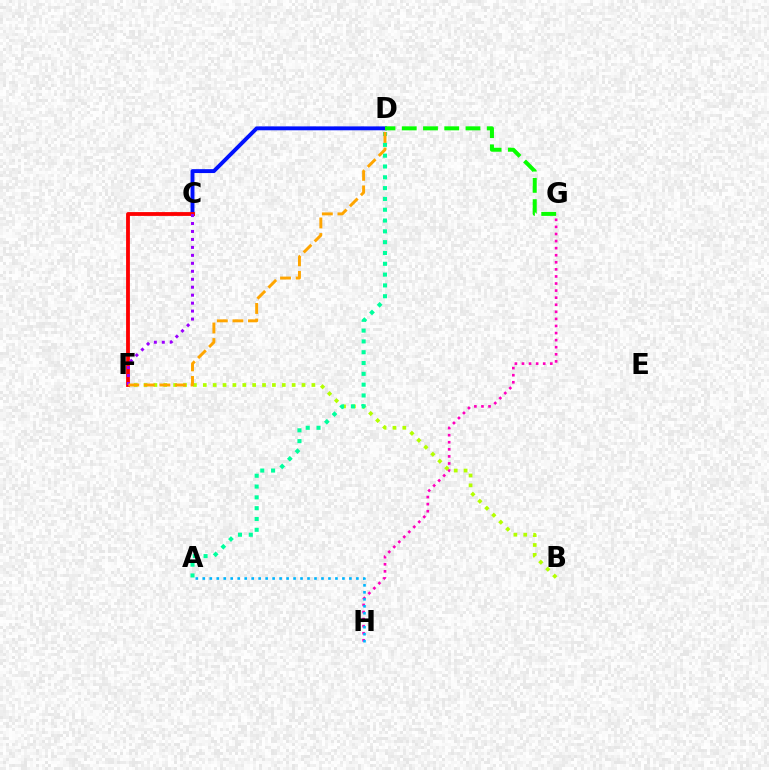{('C', 'D'): [{'color': '#0010ff', 'line_style': 'solid', 'thickness': 2.81}], ('G', 'H'): [{'color': '#ff00bd', 'line_style': 'dotted', 'thickness': 1.92}], ('B', 'F'): [{'color': '#b3ff00', 'line_style': 'dotted', 'thickness': 2.68}], ('C', 'F'): [{'color': '#ff0000', 'line_style': 'solid', 'thickness': 2.75}, {'color': '#9b00ff', 'line_style': 'dotted', 'thickness': 2.16}], ('A', 'D'): [{'color': '#00ff9d', 'line_style': 'dotted', 'thickness': 2.94}], ('D', 'F'): [{'color': '#ffa500', 'line_style': 'dashed', 'thickness': 2.12}], ('A', 'H'): [{'color': '#00b5ff', 'line_style': 'dotted', 'thickness': 1.9}], ('D', 'G'): [{'color': '#08ff00', 'line_style': 'dashed', 'thickness': 2.89}]}